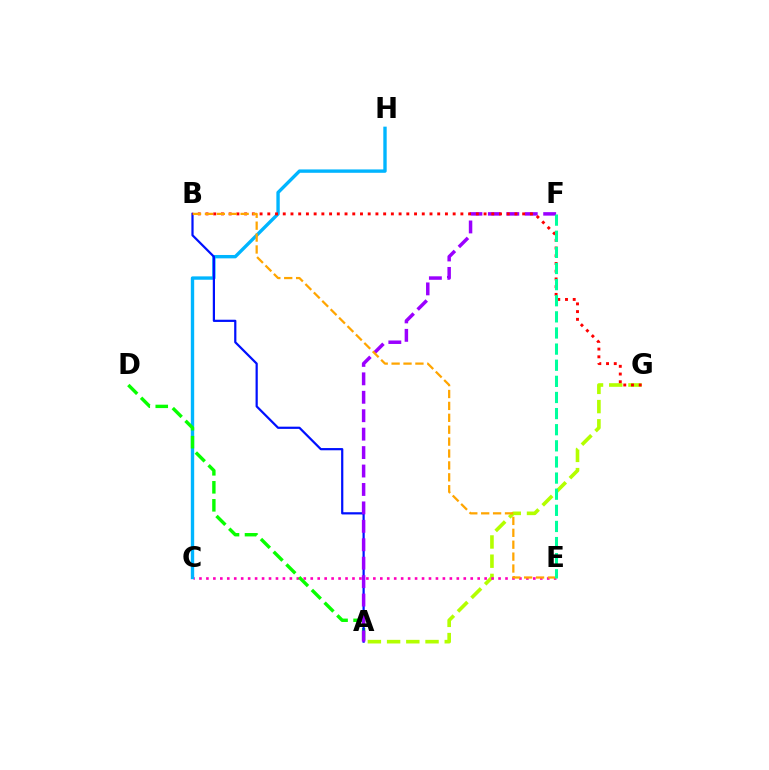{('A', 'G'): [{'color': '#b3ff00', 'line_style': 'dashed', 'thickness': 2.61}], ('C', 'E'): [{'color': '#ff00bd', 'line_style': 'dotted', 'thickness': 1.89}], ('C', 'H'): [{'color': '#00b5ff', 'line_style': 'solid', 'thickness': 2.43}], ('A', 'D'): [{'color': '#08ff00', 'line_style': 'dashed', 'thickness': 2.45}], ('A', 'B'): [{'color': '#0010ff', 'line_style': 'solid', 'thickness': 1.6}], ('A', 'F'): [{'color': '#9b00ff', 'line_style': 'dashed', 'thickness': 2.5}], ('B', 'G'): [{'color': '#ff0000', 'line_style': 'dotted', 'thickness': 2.1}], ('B', 'E'): [{'color': '#ffa500', 'line_style': 'dashed', 'thickness': 1.62}], ('E', 'F'): [{'color': '#00ff9d', 'line_style': 'dashed', 'thickness': 2.19}]}